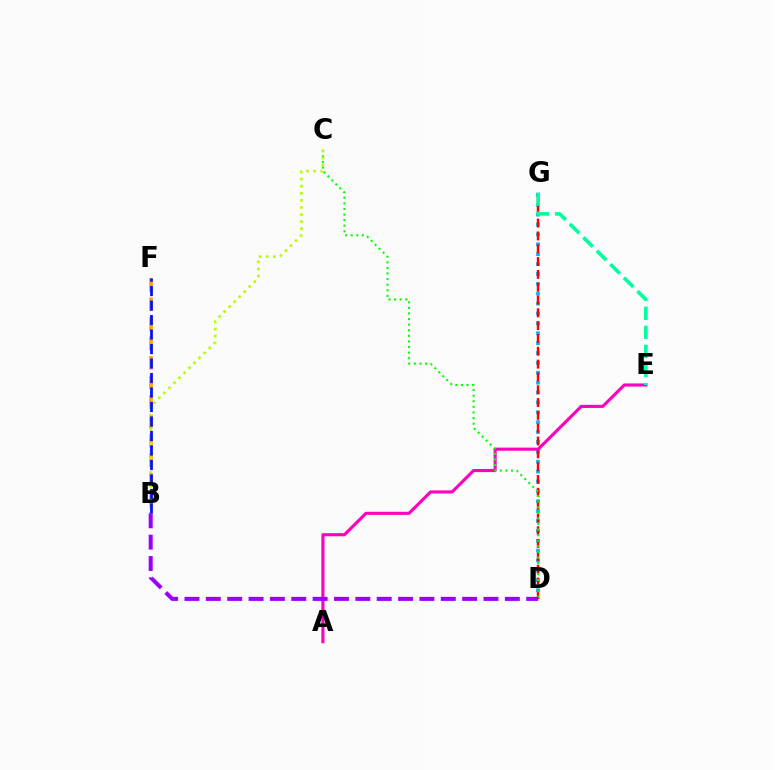{('D', 'G'): [{'color': '#00b5ff', 'line_style': 'dotted', 'thickness': 2.69}, {'color': '#ff0000', 'line_style': 'dashed', 'thickness': 1.74}], ('A', 'E'): [{'color': '#ff00bd', 'line_style': 'solid', 'thickness': 2.24}], ('B', 'F'): [{'color': '#ffa500', 'line_style': 'dashed', 'thickness': 2.65}, {'color': '#0010ff', 'line_style': 'dashed', 'thickness': 1.97}], ('C', 'D'): [{'color': '#08ff00', 'line_style': 'dotted', 'thickness': 1.52}], ('B', 'C'): [{'color': '#b3ff00', 'line_style': 'dotted', 'thickness': 1.92}], ('E', 'G'): [{'color': '#00ff9d', 'line_style': 'dashed', 'thickness': 2.59}], ('B', 'D'): [{'color': '#9b00ff', 'line_style': 'dashed', 'thickness': 2.9}]}